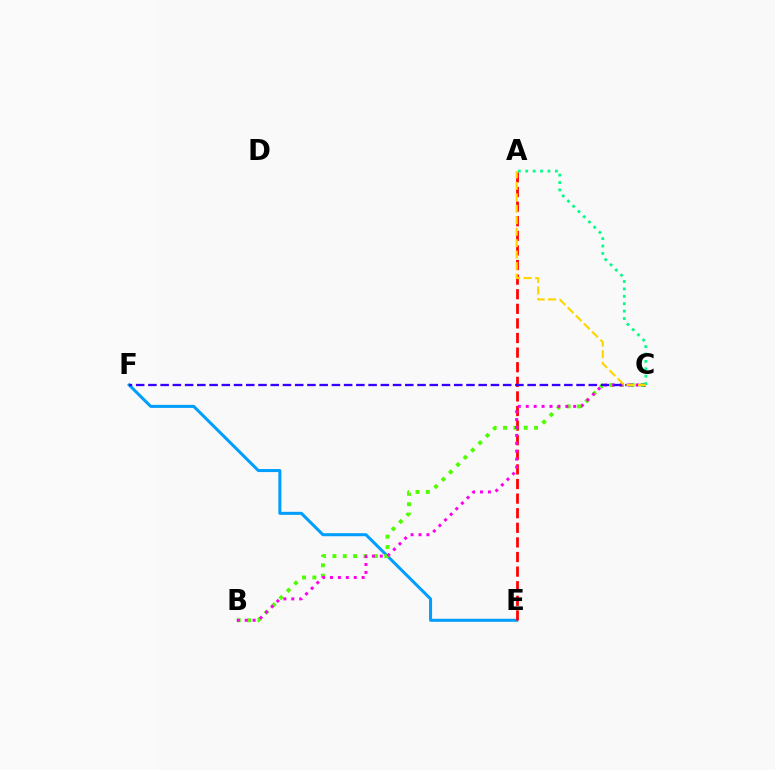{('E', 'F'): [{'color': '#009eff', 'line_style': 'solid', 'thickness': 2.18}], ('A', 'E'): [{'color': '#ff0000', 'line_style': 'dashed', 'thickness': 1.98}], ('B', 'C'): [{'color': '#4fff00', 'line_style': 'dotted', 'thickness': 2.81}, {'color': '#ff00ed', 'line_style': 'dotted', 'thickness': 2.15}], ('C', 'F'): [{'color': '#3700ff', 'line_style': 'dashed', 'thickness': 1.66}], ('A', 'C'): [{'color': '#00ff86', 'line_style': 'dotted', 'thickness': 2.01}, {'color': '#ffd500', 'line_style': 'dashed', 'thickness': 1.56}]}